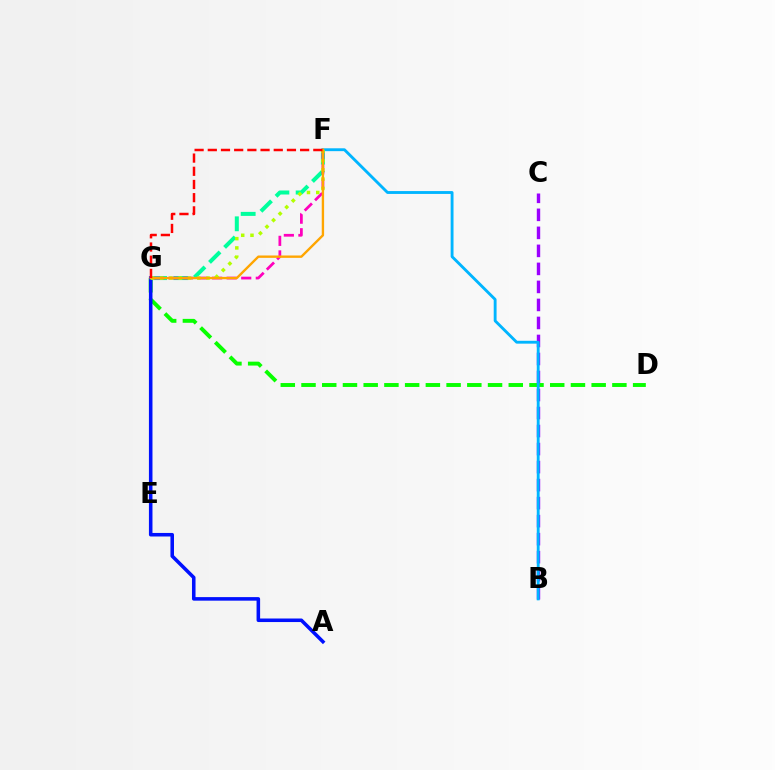{('B', 'C'): [{'color': '#9b00ff', 'line_style': 'dashed', 'thickness': 2.45}], ('D', 'G'): [{'color': '#08ff00', 'line_style': 'dashed', 'thickness': 2.82}], ('A', 'G'): [{'color': '#0010ff', 'line_style': 'solid', 'thickness': 2.56}], ('F', 'G'): [{'color': '#00ff9d', 'line_style': 'dashed', 'thickness': 2.89}, {'color': '#ff00bd', 'line_style': 'dashed', 'thickness': 1.98}, {'color': '#b3ff00', 'line_style': 'dotted', 'thickness': 2.52}, {'color': '#ffa500', 'line_style': 'solid', 'thickness': 1.71}, {'color': '#ff0000', 'line_style': 'dashed', 'thickness': 1.79}], ('B', 'F'): [{'color': '#00b5ff', 'line_style': 'solid', 'thickness': 2.06}]}